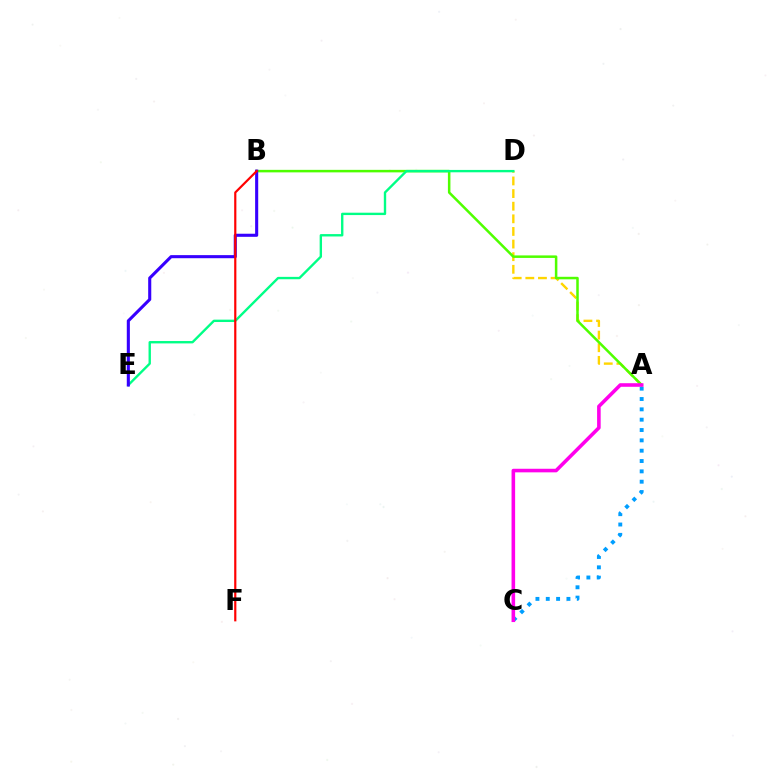{('A', 'D'): [{'color': '#ffd500', 'line_style': 'dashed', 'thickness': 1.71}], ('A', 'B'): [{'color': '#4fff00', 'line_style': 'solid', 'thickness': 1.81}], ('A', 'C'): [{'color': '#009eff', 'line_style': 'dotted', 'thickness': 2.81}, {'color': '#ff00ed', 'line_style': 'solid', 'thickness': 2.58}], ('D', 'E'): [{'color': '#00ff86', 'line_style': 'solid', 'thickness': 1.71}], ('B', 'E'): [{'color': '#3700ff', 'line_style': 'solid', 'thickness': 2.22}], ('B', 'F'): [{'color': '#ff0000', 'line_style': 'solid', 'thickness': 1.57}]}